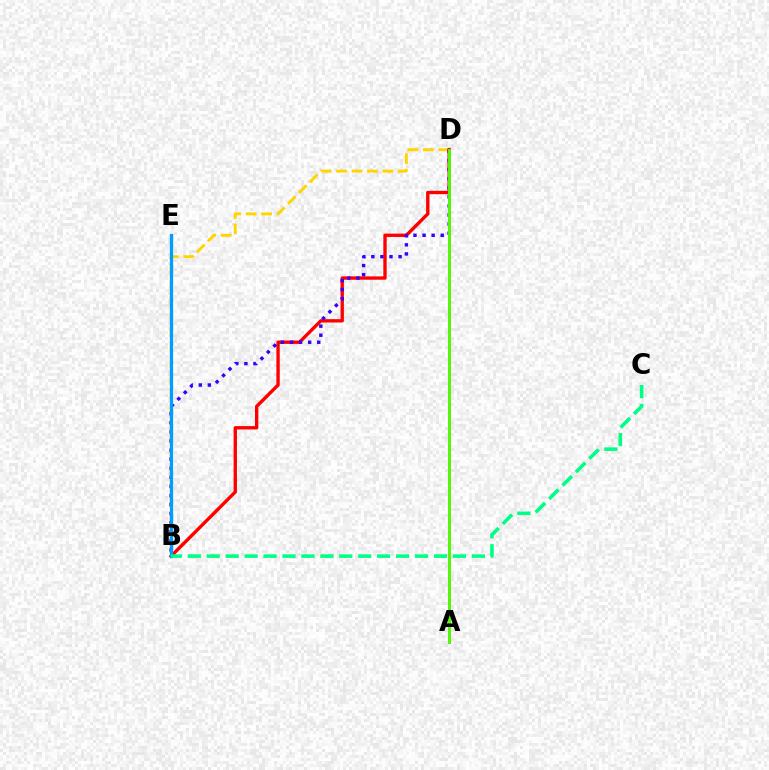{('B', 'D'): [{'color': '#ffd500', 'line_style': 'dashed', 'thickness': 2.1}, {'color': '#ff0000', 'line_style': 'solid', 'thickness': 2.42}, {'color': '#3700ff', 'line_style': 'dotted', 'thickness': 2.47}], ('A', 'D'): [{'color': '#ff00ed', 'line_style': 'solid', 'thickness': 1.83}, {'color': '#4fff00', 'line_style': 'solid', 'thickness': 2.06}], ('B', 'E'): [{'color': '#009eff', 'line_style': 'solid', 'thickness': 2.34}], ('B', 'C'): [{'color': '#00ff86', 'line_style': 'dashed', 'thickness': 2.57}]}